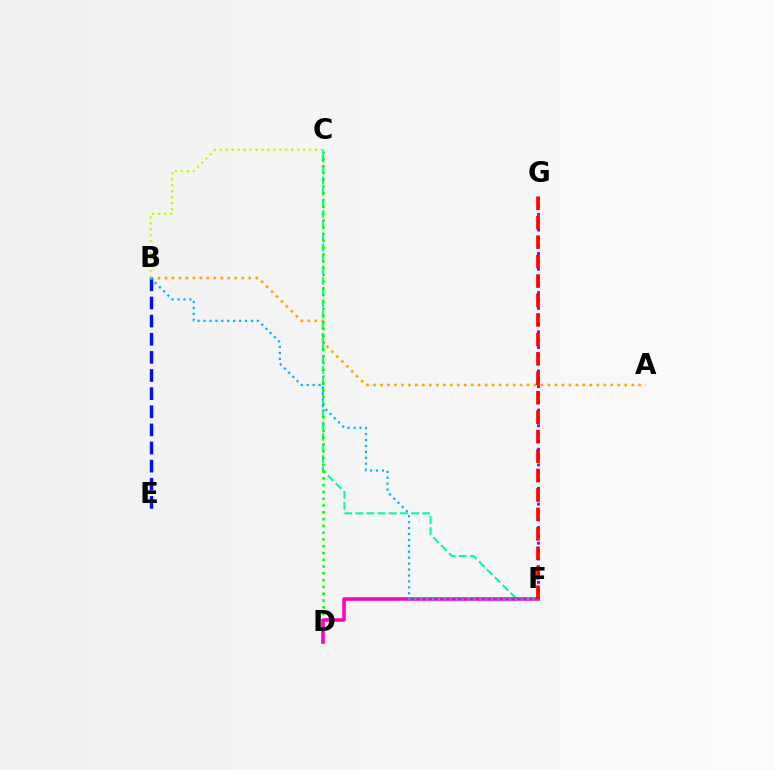{('A', 'B'): [{'color': '#ffa500', 'line_style': 'dotted', 'thickness': 1.9}], ('B', 'E'): [{'color': '#0010ff', 'line_style': 'dashed', 'thickness': 2.46}], ('B', 'C'): [{'color': '#b3ff00', 'line_style': 'dotted', 'thickness': 1.62}], ('C', 'F'): [{'color': '#00ff9d', 'line_style': 'dashed', 'thickness': 1.51}], ('F', 'G'): [{'color': '#9b00ff', 'line_style': 'dotted', 'thickness': 2.13}, {'color': '#ff0000', 'line_style': 'dashed', 'thickness': 2.64}], ('C', 'D'): [{'color': '#08ff00', 'line_style': 'dotted', 'thickness': 1.84}], ('D', 'F'): [{'color': '#ff00bd', 'line_style': 'solid', 'thickness': 2.55}], ('B', 'F'): [{'color': '#00b5ff', 'line_style': 'dotted', 'thickness': 1.61}]}